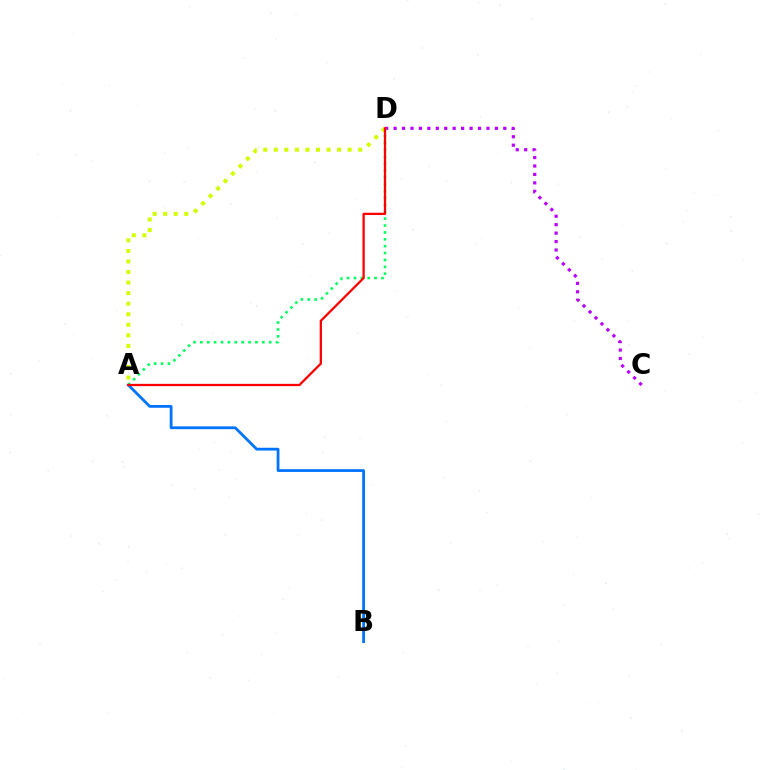{('A', 'B'): [{'color': '#0074ff', 'line_style': 'solid', 'thickness': 2.0}], ('C', 'D'): [{'color': '#b900ff', 'line_style': 'dotted', 'thickness': 2.29}], ('A', 'D'): [{'color': '#00ff5c', 'line_style': 'dotted', 'thickness': 1.87}, {'color': '#d1ff00', 'line_style': 'dotted', 'thickness': 2.87}, {'color': '#ff0000', 'line_style': 'solid', 'thickness': 1.64}]}